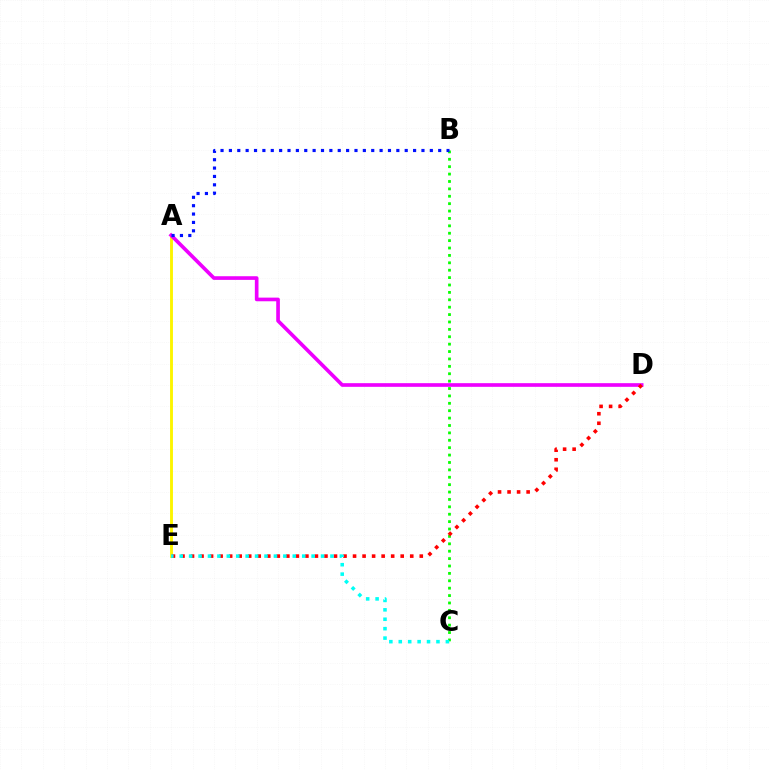{('A', 'E'): [{'color': '#fcf500', 'line_style': 'solid', 'thickness': 2.07}], ('A', 'D'): [{'color': '#ee00ff', 'line_style': 'solid', 'thickness': 2.63}], ('B', 'C'): [{'color': '#08ff00', 'line_style': 'dotted', 'thickness': 2.01}], ('D', 'E'): [{'color': '#ff0000', 'line_style': 'dotted', 'thickness': 2.59}], ('C', 'E'): [{'color': '#00fff6', 'line_style': 'dotted', 'thickness': 2.56}], ('A', 'B'): [{'color': '#0010ff', 'line_style': 'dotted', 'thickness': 2.27}]}